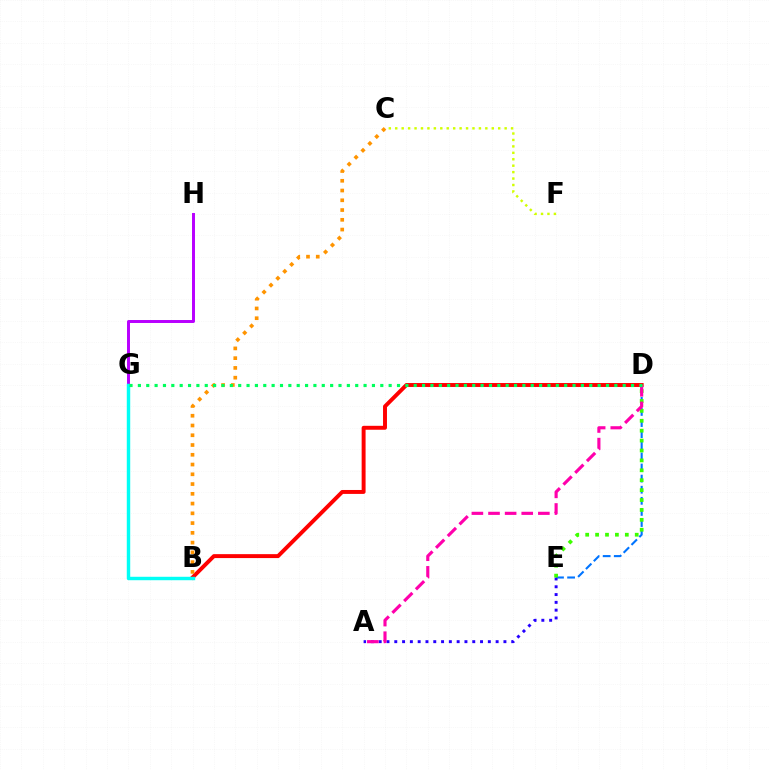{('B', 'D'): [{'color': '#ff0000', 'line_style': 'solid', 'thickness': 2.83}], ('D', 'E'): [{'color': '#0074ff', 'line_style': 'dashed', 'thickness': 1.51}, {'color': '#3dff00', 'line_style': 'dotted', 'thickness': 2.69}], ('A', 'E'): [{'color': '#2500ff', 'line_style': 'dotted', 'thickness': 2.12}], ('G', 'H'): [{'color': '#b900ff', 'line_style': 'solid', 'thickness': 2.14}], ('C', 'F'): [{'color': '#d1ff00', 'line_style': 'dotted', 'thickness': 1.75}], ('A', 'D'): [{'color': '#ff00ac', 'line_style': 'dashed', 'thickness': 2.26}], ('B', 'C'): [{'color': '#ff9400', 'line_style': 'dotted', 'thickness': 2.65}], ('B', 'G'): [{'color': '#00fff6', 'line_style': 'solid', 'thickness': 2.48}], ('D', 'G'): [{'color': '#00ff5c', 'line_style': 'dotted', 'thickness': 2.27}]}